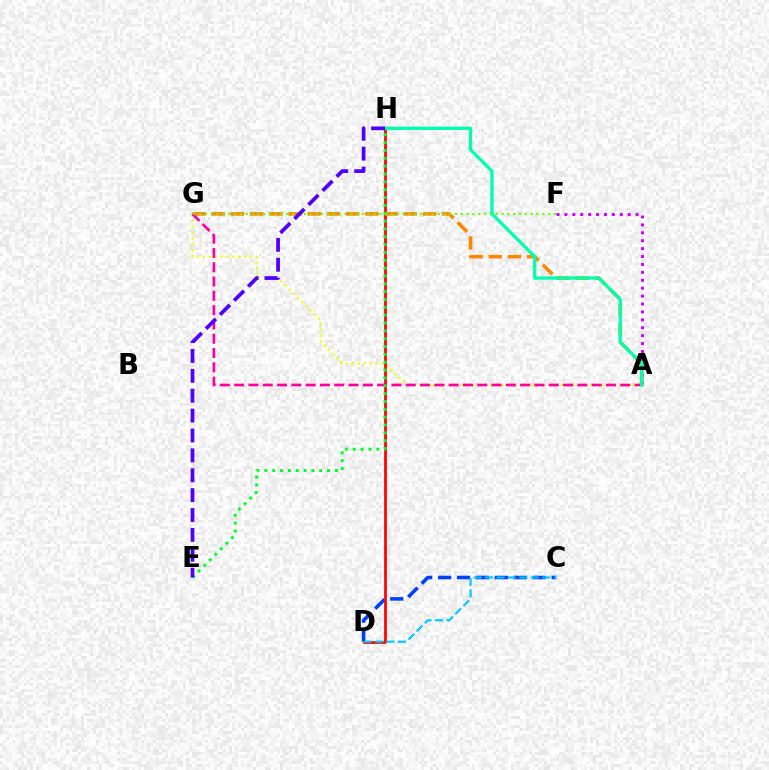{('A', 'F'): [{'color': '#d600ff', 'line_style': 'dotted', 'thickness': 2.15}], ('A', 'G'): [{'color': '#eeff00', 'line_style': 'dotted', 'thickness': 1.6}, {'color': '#ff8800', 'line_style': 'dashed', 'thickness': 2.61}, {'color': '#ff00a0', 'line_style': 'dashed', 'thickness': 1.94}], ('C', 'D'): [{'color': '#003fff', 'line_style': 'dashed', 'thickness': 2.57}, {'color': '#00c7ff', 'line_style': 'dashed', 'thickness': 1.56}], ('D', 'H'): [{'color': '#ff0000', 'line_style': 'solid', 'thickness': 1.96}], ('E', 'H'): [{'color': '#00ff27', 'line_style': 'dotted', 'thickness': 2.13}, {'color': '#4f00ff', 'line_style': 'dashed', 'thickness': 2.7}], ('F', 'G'): [{'color': '#66ff00', 'line_style': 'dotted', 'thickness': 1.58}], ('A', 'H'): [{'color': '#00ffaf', 'line_style': 'solid', 'thickness': 2.37}]}